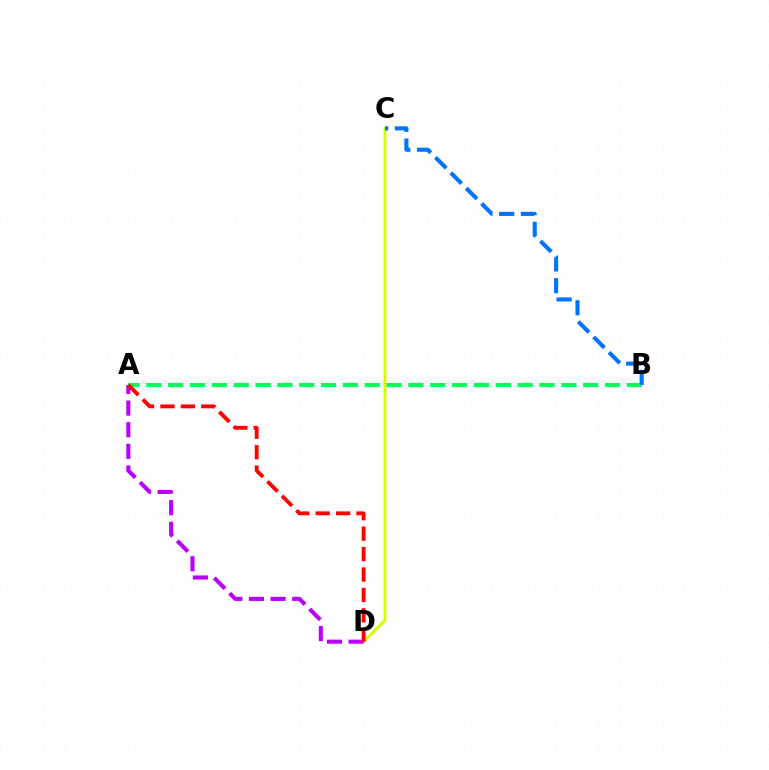{('C', 'D'): [{'color': '#d1ff00', 'line_style': 'solid', 'thickness': 2.06}], ('A', 'B'): [{'color': '#00ff5c', 'line_style': 'dashed', 'thickness': 2.97}], ('A', 'D'): [{'color': '#b900ff', 'line_style': 'dashed', 'thickness': 2.94}, {'color': '#ff0000', 'line_style': 'dashed', 'thickness': 2.77}], ('B', 'C'): [{'color': '#0074ff', 'line_style': 'dashed', 'thickness': 2.95}]}